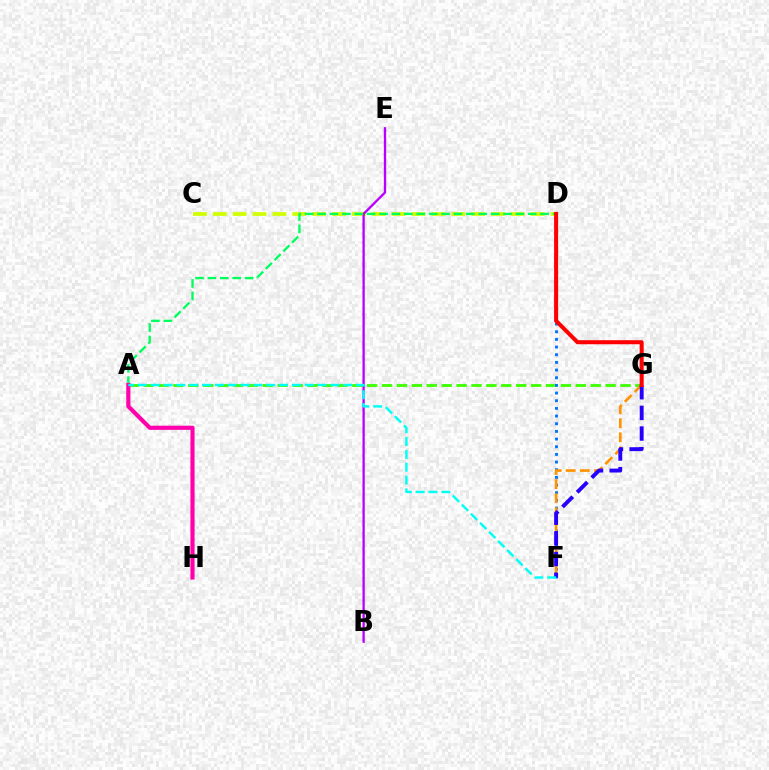{('A', 'G'): [{'color': '#3dff00', 'line_style': 'dashed', 'thickness': 2.02}], ('C', 'D'): [{'color': '#d1ff00', 'line_style': 'dashed', 'thickness': 2.7}], ('B', 'E'): [{'color': '#b900ff', 'line_style': 'solid', 'thickness': 1.67}], ('D', 'F'): [{'color': '#0074ff', 'line_style': 'dotted', 'thickness': 2.08}], ('A', 'D'): [{'color': '#00ff5c', 'line_style': 'dashed', 'thickness': 1.68}], ('F', 'G'): [{'color': '#ff9400', 'line_style': 'dashed', 'thickness': 1.91}, {'color': '#2500ff', 'line_style': 'dashed', 'thickness': 2.81}], ('A', 'H'): [{'color': '#ff00ac', 'line_style': 'solid', 'thickness': 2.99}], ('A', 'F'): [{'color': '#00fff6', 'line_style': 'dashed', 'thickness': 1.74}], ('D', 'G'): [{'color': '#ff0000', 'line_style': 'solid', 'thickness': 2.9}]}